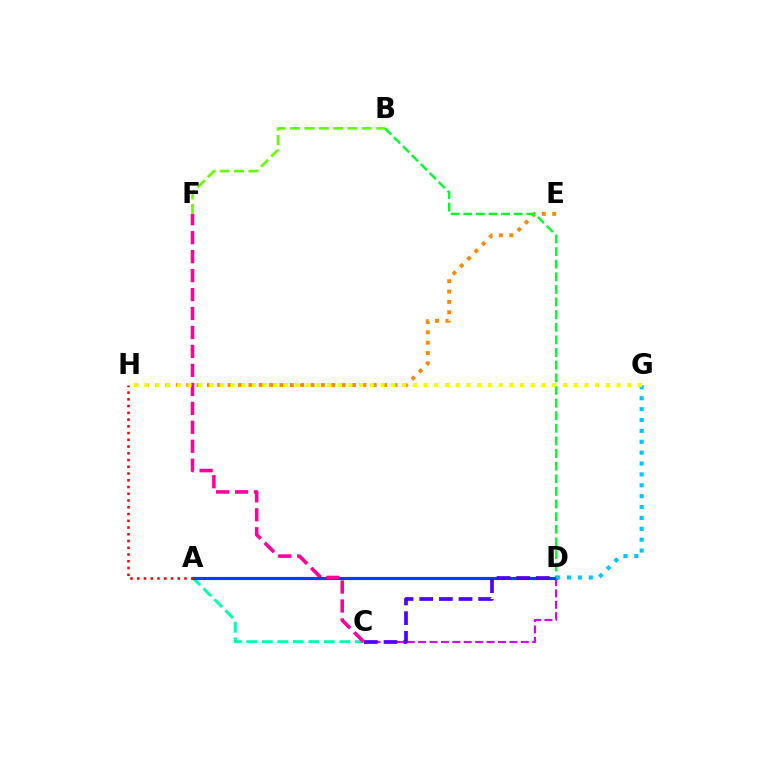{('E', 'H'): [{'color': '#ff8800', 'line_style': 'dotted', 'thickness': 2.82}], ('A', 'C'): [{'color': '#00ffaf', 'line_style': 'dashed', 'thickness': 2.11}], ('A', 'D'): [{'color': '#003fff', 'line_style': 'solid', 'thickness': 2.26}], ('B', 'D'): [{'color': '#00ff27', 'line_style': 'dashed', 'thickness': 1.71}], ('C', 'D'): [{'color': '#d600ff', 'line_style': 'dashed', 'thickness': 1.55}, {'color': '#4f00ff', 'line_style': 'dashed', 'thickness': 2.67}], ('C', 'F'): [{'color': '#ff00a0', 'line_style': 'dashed', 'thickness': 2.58}], ('A', 'H'): [{'color': '#ff0000', 'line_style': 'dotted', 'thickness': 1.83}], ('D', 'G'): [{'color': '#00c7ff', 'line_style': 'dotted', 'thickness': 2.96}], ('G', 'H'): [{'color': '#eeff00', 'line_style': 'dotted', 'thickness': 2.91}], ('B', 'F'): [{'color': '#66ff00', 'line_style': 'dashed', 'thickness': 1.95}]}